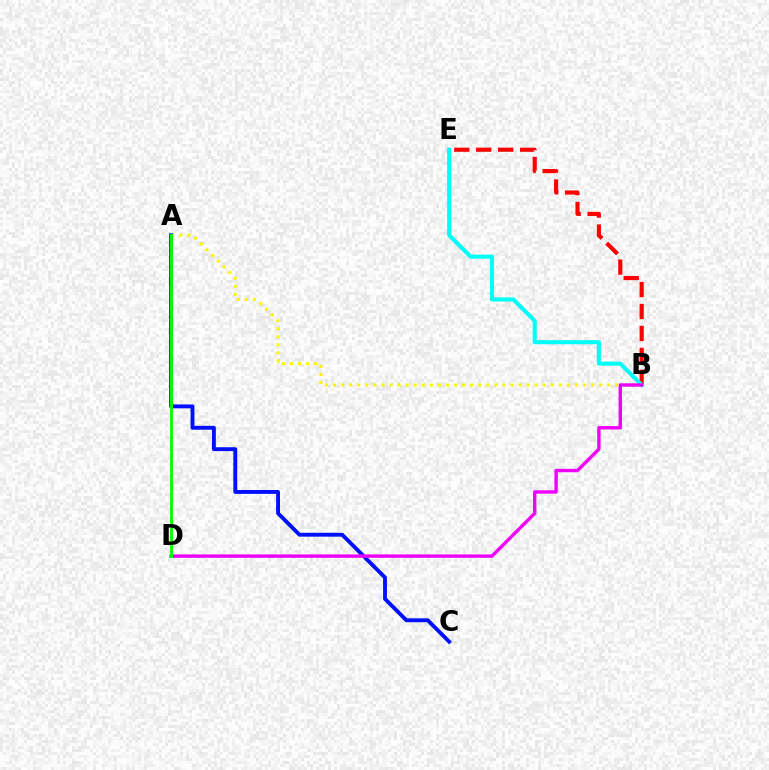{('B', 'E'): [{'color': '#ff0000', 'line_style': 'dashed', 'thickness': 2.98}, {'color': '#00fff6', 'line_style': 'solid', 'thickness': 2.92}], ('A', 'B'): [{'color': '#fcf500', 'line_style': 'dotted', 'thickness': 2.19}], ('A', 'C'): [{'color': '#0010ff', 'line_style': 'solid', 'thickness': 2.79}], ('B', 'D'): [{'color': '#ee00ff', 'line_style': 'solid', 'thickness': 2.43}], ('A', 'D'): [{'color': '#08ff00', 'line_style': 'solid', 'thickness': 2.1}]}